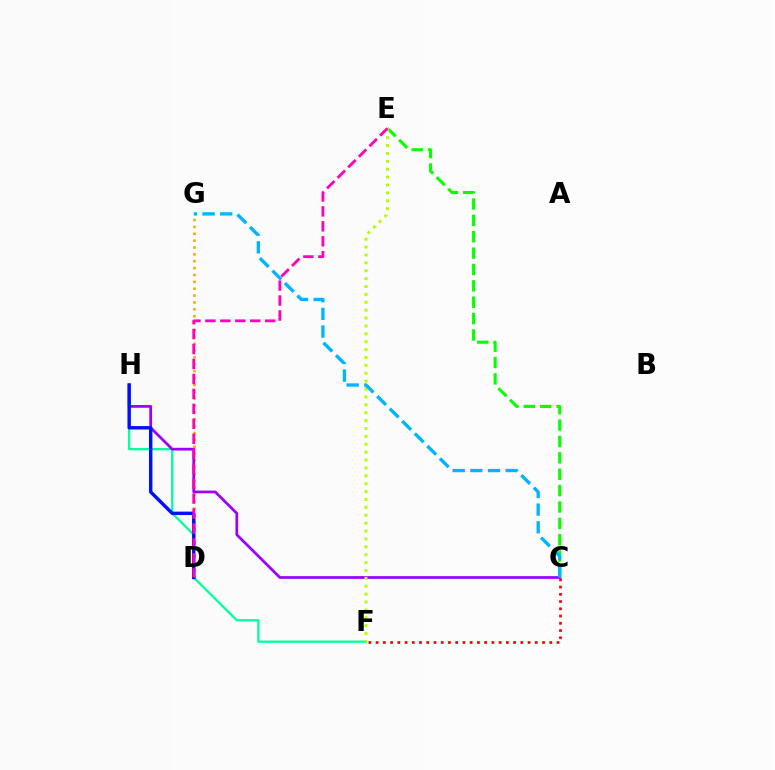{('D', 'G'): [{'color': '#ffa500', 'line_style': 'dotted', 'thickness': 1.87}], ('C', 'E'): [{'color': '#08ff00', 'line_style': 'dashed', 'thickness': 2.22}], ('F', 'H'): [{'color': '#00ff9d', 'line_style': 'solid', 'thickness': 1.63}], ('C', 'H'): [{'color': '#9b00ff', 'line_style': 'solid', 'thickness': 1.97}], ('D', 'H'): [{'color': '#0010ff', 'line_style': 'solid', 'thickness': 2.47}], ('C', 'F'): [{'color': '#ff0000', 'line_style': 'dotted', 'thickness': 1.97}], ('E', 'F'): [{'color': '#b3ff00', 'line_style': 'dotted', 'thickness': 2.14}], ('D', 'E'): [{'color': '#ff00bd', 'line_style': 'dashed', 'thickness': 2.03}], ('C', 'G'): [{'color': '#00b5ff', 'line_style': 'dashed', 'thickness': 2.4}]}